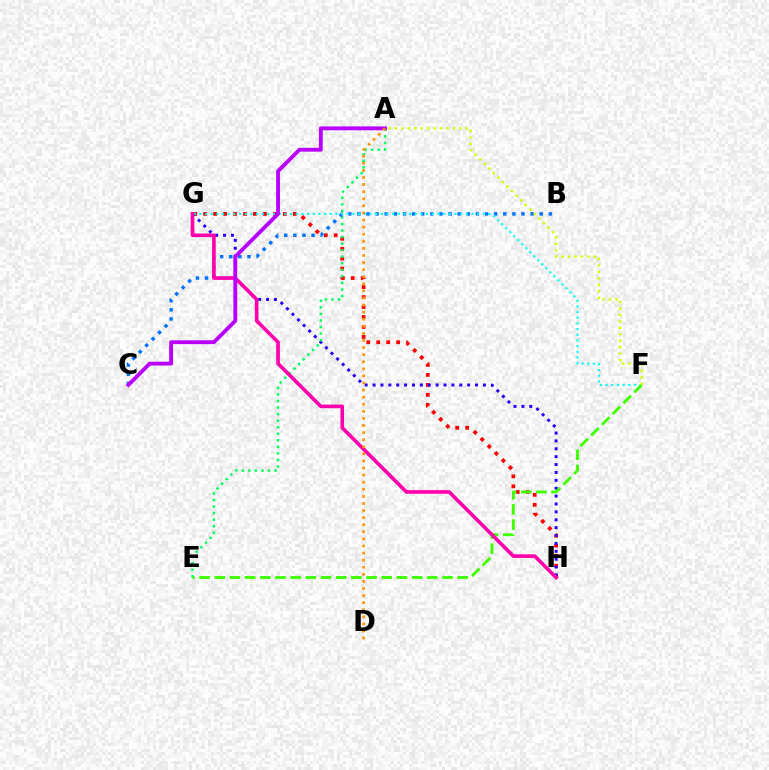{('G', 'H'): [{'color': '#ff0000', 'line_style': 'dotted', 'thickness': 2.71}, {'color': '#2500ff', 'line_style': 'dotted', 'thickness': 2.14}, {'color': '#ff00ac', 'line_style': 'solid', 'thickness': 2.61}], ('A', 'E'): [{'color': '#00ff5c', 'line_style': 'dotted', 'thickness': 1.78}], ('B', 'C'): [{'color': '#0074ff', 'line_style': 'dotted', 'thickness': 2.48}], ('F', 'G'): [{'color': '#00fff6', 'line_style': 'dotted', 'thickness': 1.54}], ('E', 'F'): [{'color': '#3dff00', 'line_style': 'dashed', 'thickness': 2.06}], ('A', 'F'): [{'color': '#d1ff00', 'line_style': 'dotted', 'thickness': 1.75}], ('A', 'C'): [{'color': '#b900ff', 'line_style': 'solid', 'thickness': 2.77}], ('A', 'D'): [{'color': '#ff9400', 'line_style': 'dotted', 'thickness': 1.93}]}